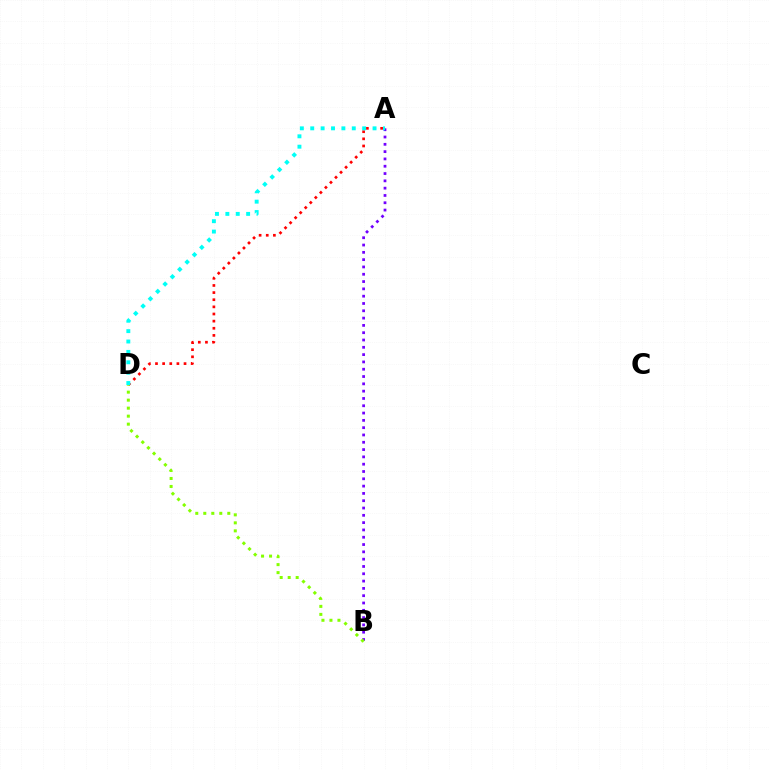{('A', 'B'): [{'color': '#7200ff', 'line_style': 'dotted', 'thickness': 1.98}], ('A', 'D'): [{'color': '#ff0000', 'line_style': 'dotted', 'thickness': 1.94}, {'color': '#00fff6', 'line_style': 'dotted', 'thickness': 2.82}], ('B', 'D'): [{'color': '#84ff00', 'line_style': 'dotted', 'thickness': 2.17}]}